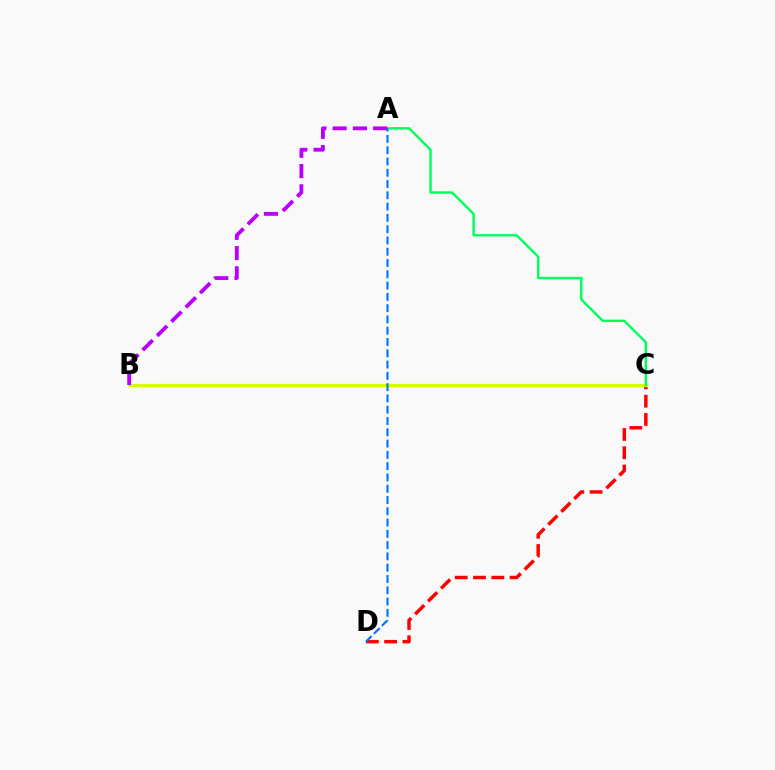{('C', 'D'): [{'color': '#ff0000', 'line_style': 'dashed', 'thickness': 2.48}], ('B', 'C'): [{'color': '#d1ff00', 'line_style': 'solid', 'thickness': 2.28}], ('A', 'C'): [{'color': '#00ff5c', 'line_style': 'solid', 'thickness': 1.73}], ('A', 'B'): [{'color': '#b900ff', 'line_style': 'dashed', 'thickness': 2.75}], ('A', 'D'): [{'color': '#0074ff', 'line_style': 'dashed', 'thickness': 1.53}]}